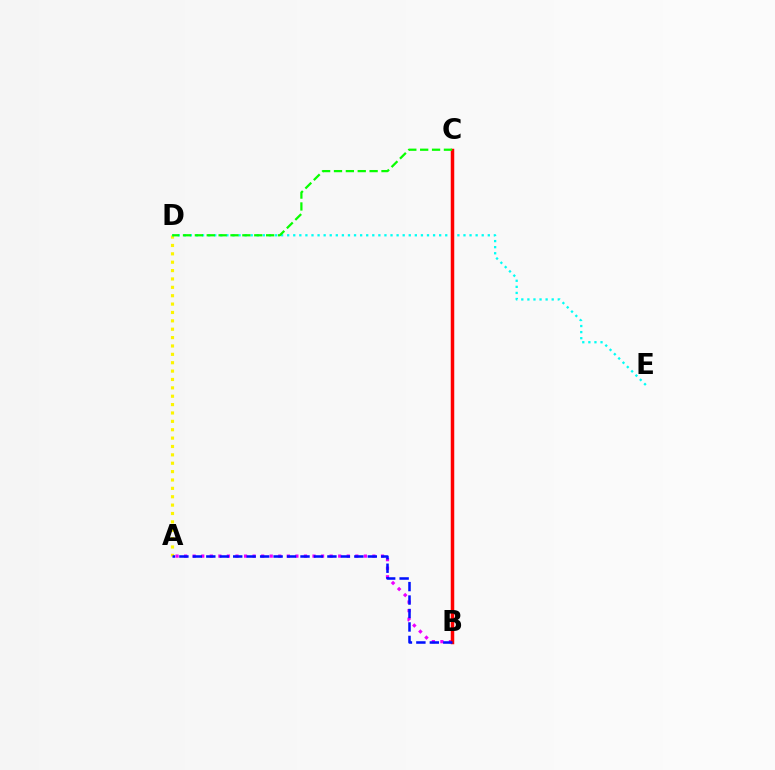{('A', 'D'): [{'color': '#fcf500', 'line_style': 'dotted', 'thickness': 2.28}], ('A', 'B'): [{'color': '#ee00ff', 'line_style': 'dotted', 'thickness': 2.33}, {'color': '#0010ff', 'line_style': 'dashed', 'thickness': 1.83}], ('D', 'E'): [{'color': '#00fff6', 'line_style': 'dotted', 'thickness': 1.65}], ('B', 'C'): [{'color': '#ff0000', 'line_style': 'solid', 'thickness': 2.51}], ('C', 'D'): [{'color': '#08ff00', 'line_style': 'dashed', 'thickness': 1.61}]}